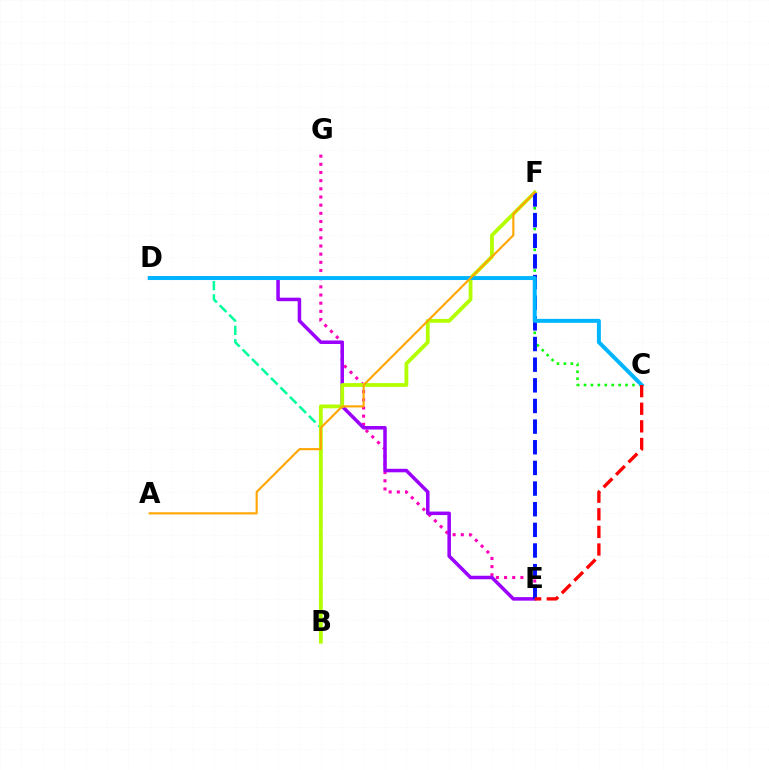{('C', 'F'): [{'color': '#08ff00', 'line_style': 'dotted', 'thickness': 1.88}], ('E', 'G'): [{'color': '#ff00bd', 'line_style': 'dotted', 'thickness': 2.22}], ('B', 'D'): [{'color': '#00ff9d', 'line_style': 'dashed', 'thickness': 1.82}], ('D', 'E'): [{'color': '#9b00ff', 'line_style': 'solid', 'thickness': 2.53}], ('B', 'F'): [{'color': '#b3ff00', 'line_style': 'solid', 'thickness': 2.74}], ('E', 'F'): [{'color': '#0010ff', 'line_style': 'dashed', 'thickness': 2.8}], ('C', 'D'): [{'color': '#00b5ff', 'line_style': 'solid', 'thickness': 2.85}], ('A', 'F'): [{'color': '#ffa500', 'line_style': 'solid', 'thickness': 1.53}], ('C', 'E'): [{'color': '#ff0000', 'line_style': 'dashed', 'thickness': 2.39}]}